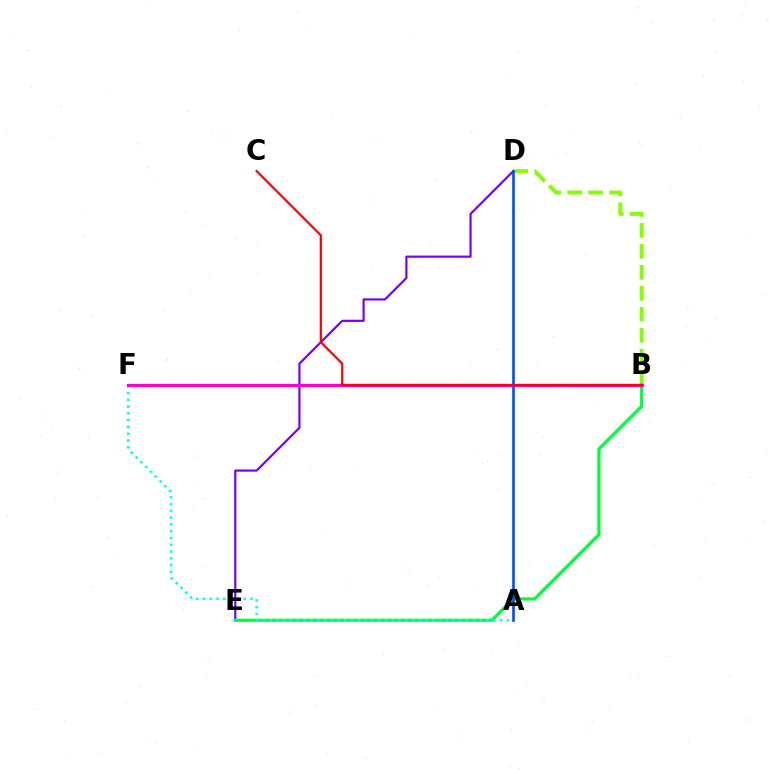{('B', 'D'): [{'color': '#84ff00', 'line_style': 'dashed', 'thickness': 2.85}], ('B', 'F'): [{'color': '#ffbd00', 'line_style': 'dotted', 'thickness': 1.64}, {'color': '#ff00cf', 'line_style': 'solid', 'thickness': 2.24}], ('D', 'E'): [{'color': '#7200ff', 'line_style': 'solid', 'thickness': 1.57}], ('B', 'E'): [{'color': '#00ff39', 'line_style': 'solid', 'thickness': 2.31}], ('A', 'F'): [{'color': '#00fff6', 'line_style': 'dotted', 'thickness': 1.84}], ('A', 'D'): [{'color': '#004bff', 'line_style': 'solid', 'thickness': 1.88}], ('B', 'C'): [{'color': '#ff0000', 'line_style': 'solid', 'thickness': 1.58}]}